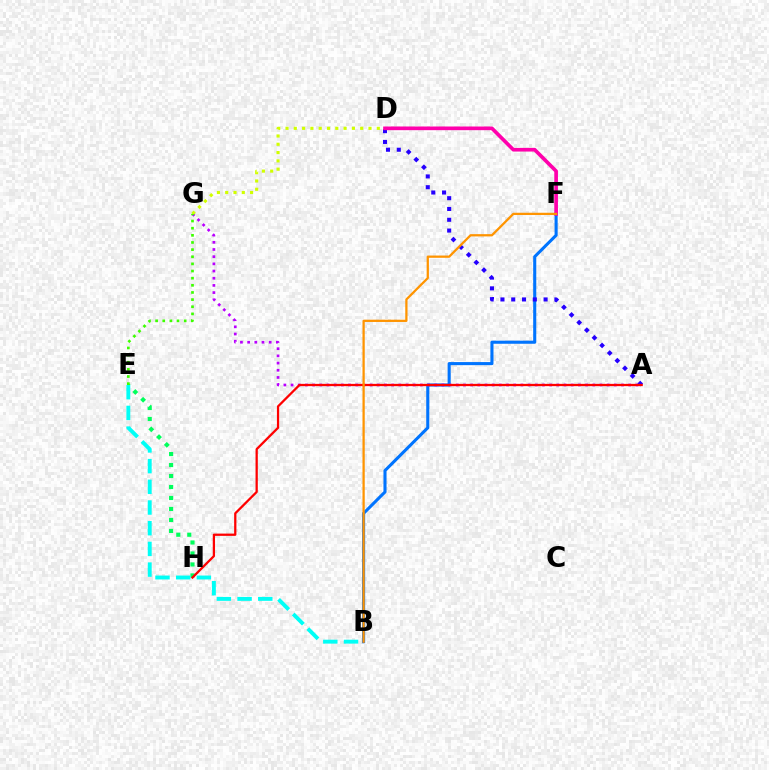{('B', 'F'): [{'color': '#0074ff', 'line_style': 'solid', 'thickness': 2.22}, {'color': '#ff9400', 'line_style': 'solid', 'thickness': 1.63}], ('A', 'D'): [{'color': '#2500ff', 'line_style': 'dotted', 'thickness': 2.93}], ('E', 'H'): [{'color': '#00ff5c', 'line_style': 'dotted', 'thickness': 2.98}], ('A', 'G'): [{'color': '#b900ff', 'line_style': 'dotted', 'thickness': 1.95}], ('D', 'G'): [{'color': '#d1ff00', 'line_style': 'dotted', 'thickness': 2.25}], ('D', 'F'): [{'color': '#ff00ac', 'line_style': 'solid', 'thickness': 2.64}], ('B', 'E'): [{'color': '#00fff6', 'line_style': 'dashed', 'thickness': 2.81}], ('E', 'G'): [{'color': '#3dff00', 'line_style': 'dotted', 'thickness': 1.94}], ('A', 'H'): [{'color': '#ff0000', 'line_style': 'solid', 'thickness': 1.63}]}